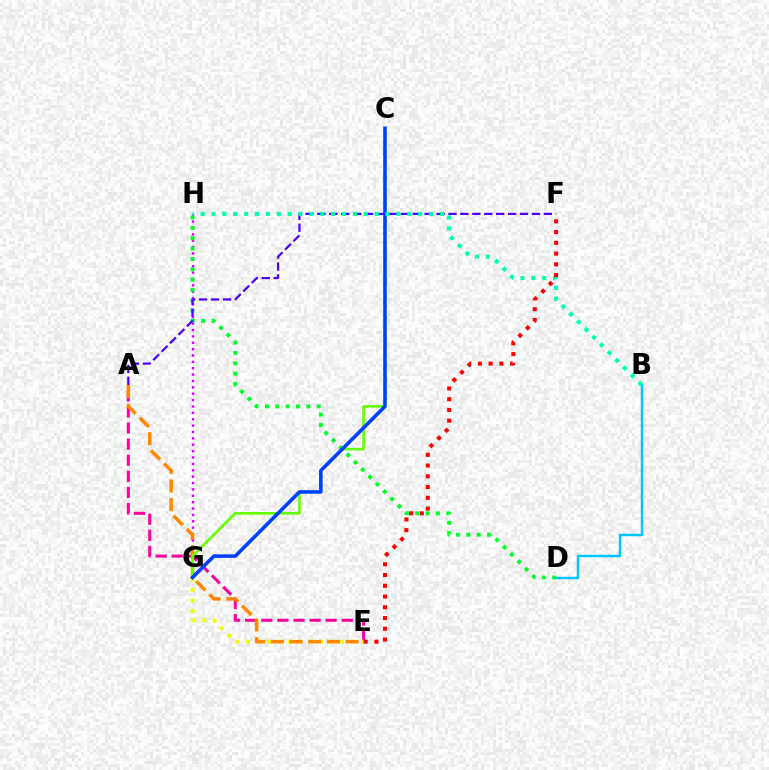{('G', 'H'): [{'color': '#d600ff', 'line_style': 'dotted', 'thickness': 1.73}], ('D', 'H'): [{'color': '#00ff27', 'line_style': 'dotted', 'thickness': 2.81}], ('A', 'E'): [{'color': '#ff00a0', 'line_style': 'dashed', 'thickness': 2.19}, {'color': '#ff8800', 'line_style': 'dashed', 'thickness': 2.54}], ('E', 'G'): [{'color': '#eeff00', 'line_style': 'dotted', 'thickness': 2.85}], ('B', 'D'): [{'color': '#00c7ff', 'line_style': 'solid', 'thickness': 1.77}], ('C', 'G'): [{'color': '#66ff00', 'line_style': 'solid', 'thickness': 1.88}, {'color': '#003fff', 'line_style': 'solid', 'thickness': 2.55}], ('A', 'F'): [{'color': '#4f00ff', 'line_style': 'dashed', 'thickness': 1.62}], ('B', 'H'): [{'color': '#00ffaf', 'line_style': 'dotted', 'thickness': 2.95}], ('E', 'F'): [{'color': '#ff0000', 'line_style': 'dotted', 'thickness': 2.92}]}